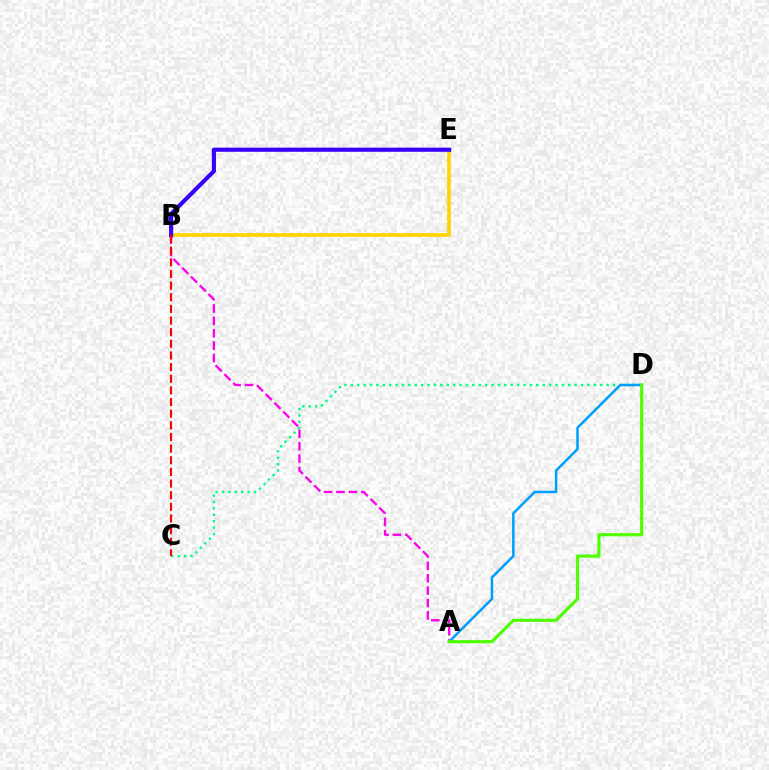{('B', 'E'): [{'color': '#ffd500', 'line_style': 'solid', 'thickness': 2.69}, {'color': '#3700ff', 'line_style': 'solid', 'thickness': 2.98}], ('C', 'D'): [{'color': '#00ff86', 'line_style': 'dotted', 'thickness': 1.74}], ('A', 'B'): [{'color': '#ff00ed', 'line_style': 'dashed', 'thickness': 1.68}], ('B', 'C'): [{'color': '#ff0000', 'line_style': 'dashed', 'thickness': 1.58}], ('A', 'D'): [{'color': '#009eff', 'line_style': 'solid', 'thickness': 1.82}, {'color': '#4fff00', 'line_style': 'solid', 'thickness': 2.28}]}